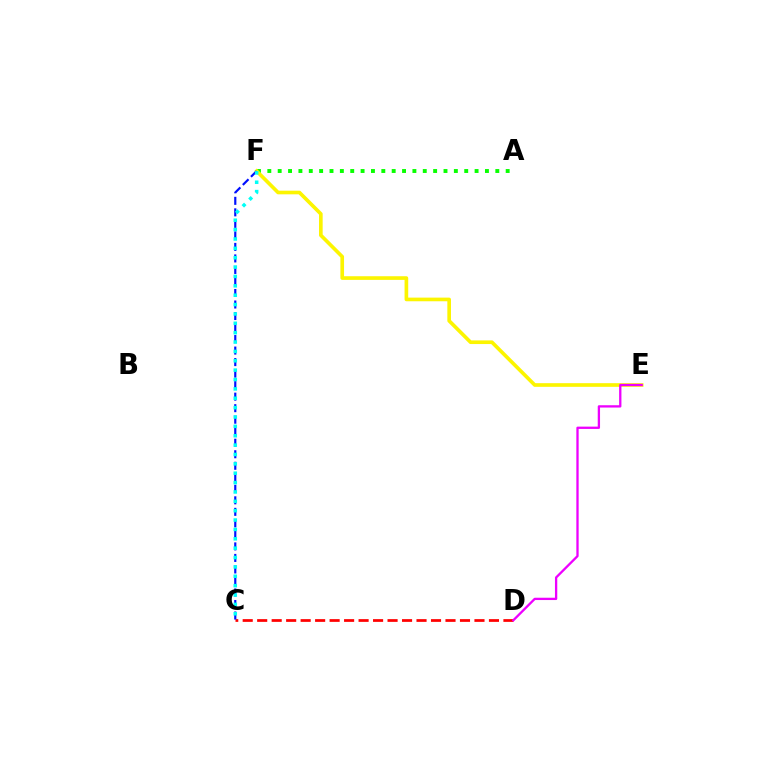{('A', 'F'): [{'color': '#08ff00', 'line_style': 'dotted', 'thickness': 2.82}], ('E', 'F'): [{'color': '#fcf500', 'line_style': 'solid', 'thickness': 2.63}], ('C', 'D'): [{'color': '#ff0000', 'line_style': 'dashed', 'thickness': 1.97}], ('D', 'E'): [{'color': '#ee00ff', 'line_style': 'solid', 'thickness': 1.66}], ('C', 'F'): [{'color': '#0010ff', 'line_style': 'dashed', 'thickness': 1.56}, {'color': '#00fff6', 'line_style': 'dotted', 'thickness': 2.55}]}